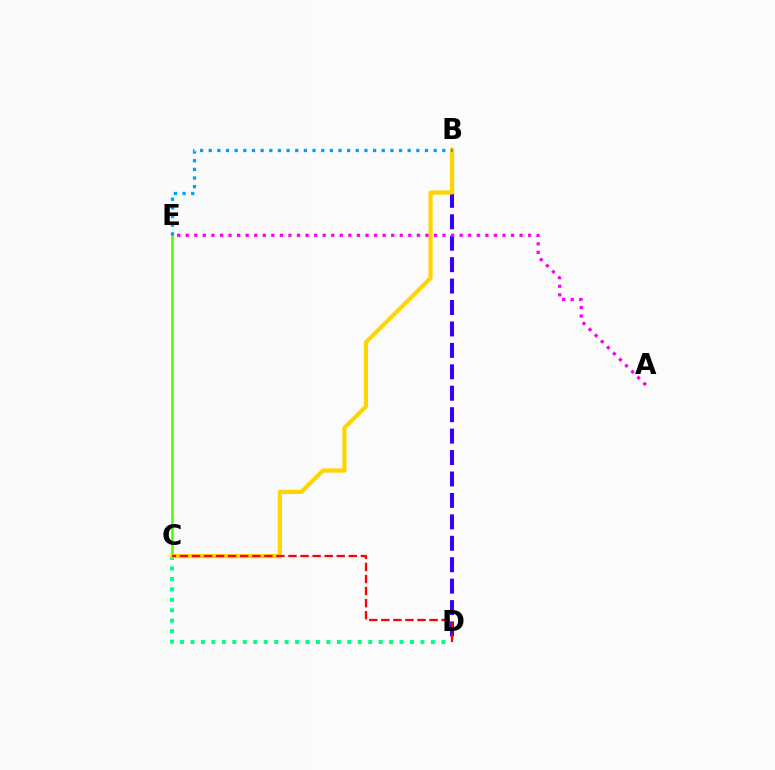{('C', 'D'): [{'color': '#00ff86', 'line_style': 'dotted', 'thickness': 2.84}, {'color': '#ff0000', 'line_style': 'dashed', 'thickness': 1.64}], ('C', 'E'): [{'color': '#4fff00', 'line_style': 'solid', 'thickness': 1.86}], ('B', 'D'): [{'color': '#3700ff', 'line_style': 'dashed', 'thickness': 2.91}], ('B', 'C'): [{'color': '#ffd500', 'line_style': 'solid', 'thickness': 3.0}], ('A', 'E'): [{'color': '#ff00ed', 'line_style': 'dotted', 'thickness': 2.33}], ('B', 'E'): [{'color': '#009eff', 'line_style': 'dotted', 'thickness': 2.35}]}